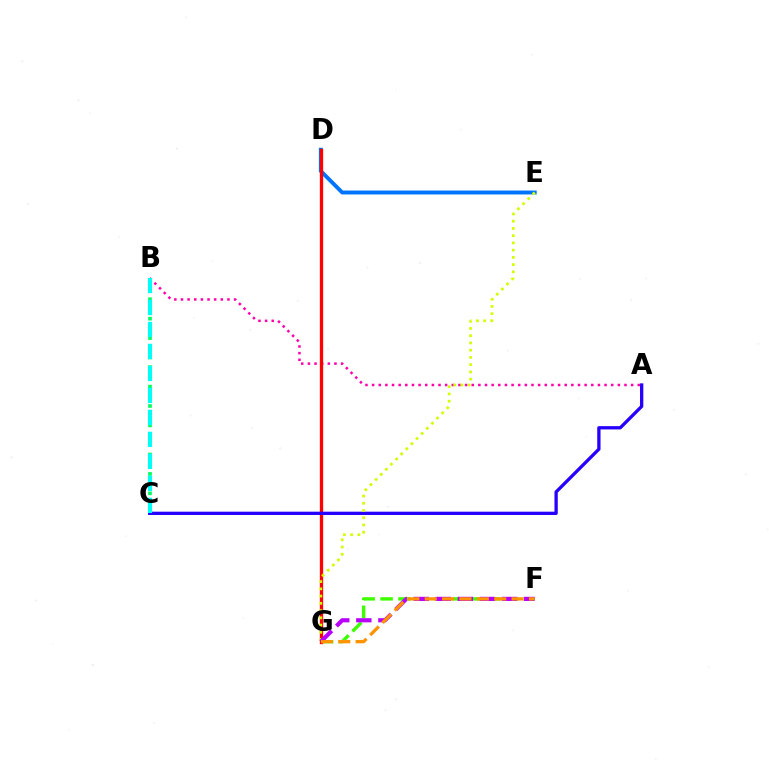{('B', 'C'): [{'color': '#00ff5c', 'line_style': 'dotted', 'thickness': 2.64}, {'color': '#00fff6', 'line_style': 'dashed', 'thickness': 2.99}], ('A', 'B'): [{'color': '#ff00ac', 'line_style': 'dotted', 'thickness': 1.8}], ('D', 'E'): [{'color': '#0074ff', 'line_style': 'solid', 'thickness': 2.82}], ('F', 'G'): [{'color': '#3dff00', 'line_style': 'dashed', 'thickness': 2.44}, {'color': '#b900ff', 'line_style': 'dashed', 'thickness': 3.0}, {'color': '#ff9400', 'line_style': 'dashed', 'thickness': 2.36}], ('D', 'G'): [{'color': '#ff0000', 'line_style': 'solid', 'thickness': 2.39}], ('A', 'C'): [{'color': '#2500ff', 'line_style': 'solid', 'thickness': 2.37}], ('E', 'G'): [{'color': '#d1ff00', 'line_style': 'dotted', 'thickness': 1.97}]}